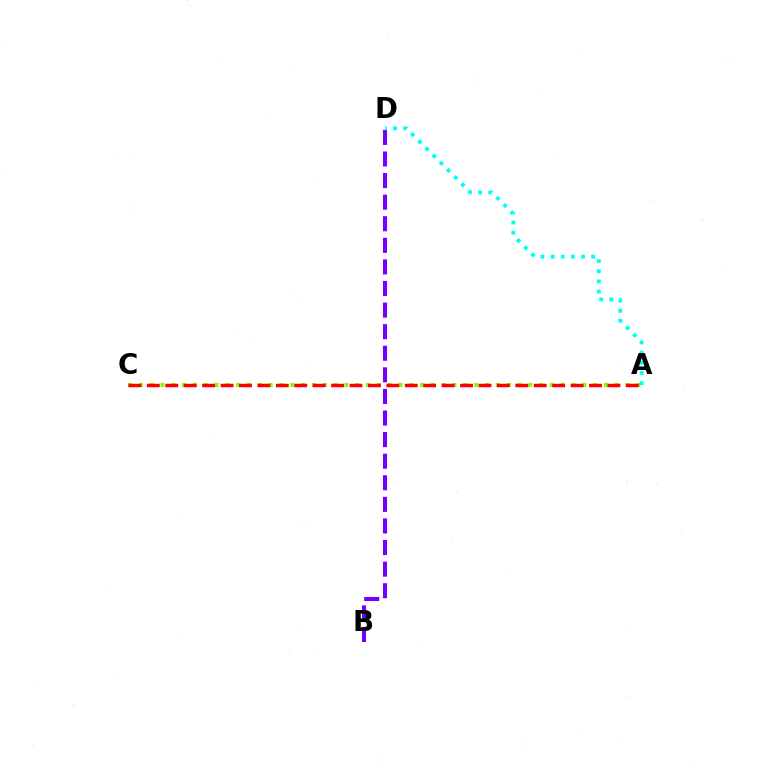{('B', 'D'): [{'color': '#7200ff', 'line_style': 'dashed', 'thickness': 2.93}], ('A', 'C'): [{'color': '#84ff00', 'line_style': 'dotted', 'thickness': 2.94}, {'color': '#ff0000', 'line_style': 'dashed', 'thickness': 2.5}], ('A', 'D'): [{'color': '#00fff6', 'line_style': 'dotted', 'thickness': 2.76}]}